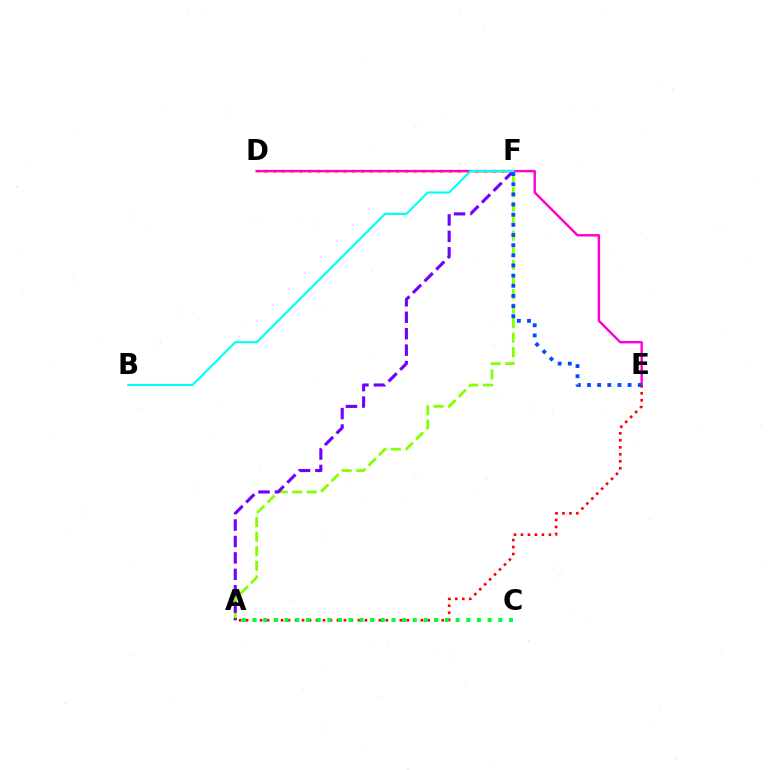{('A', 'F'): [{'color': '#84ff00', 'line_style': 'dashed', 'thickness': 1.98}, {'color': '#7200ff', 'line_style': 'dashed', 'thickness': 2.23}], ('D', 'F'): [{'color': '#ffbd00', 'line_style': 'dotted', 'thickness': 2.39}], ('D', 'E'): [{'color': '#ff00cf', 'line_style': 'solid', 'thickness': 1.73}], ('A', 'E'): [{'color': '#ff0000', 'line_style': 'dotted', 'thickness': 1.9}], ('E', 'F'): [{'color': '#004bff', 'line_style': 'dotted', 'thickness': 2.76}], ('B', 'F'): [{'color': '#00fff6', 'line_style': 'solid', 'thickness': 1.52}], ('A', 'C'): [{'color': '#00ff39', 'line_style': 'dotted', 'thickness': 2.9}]}